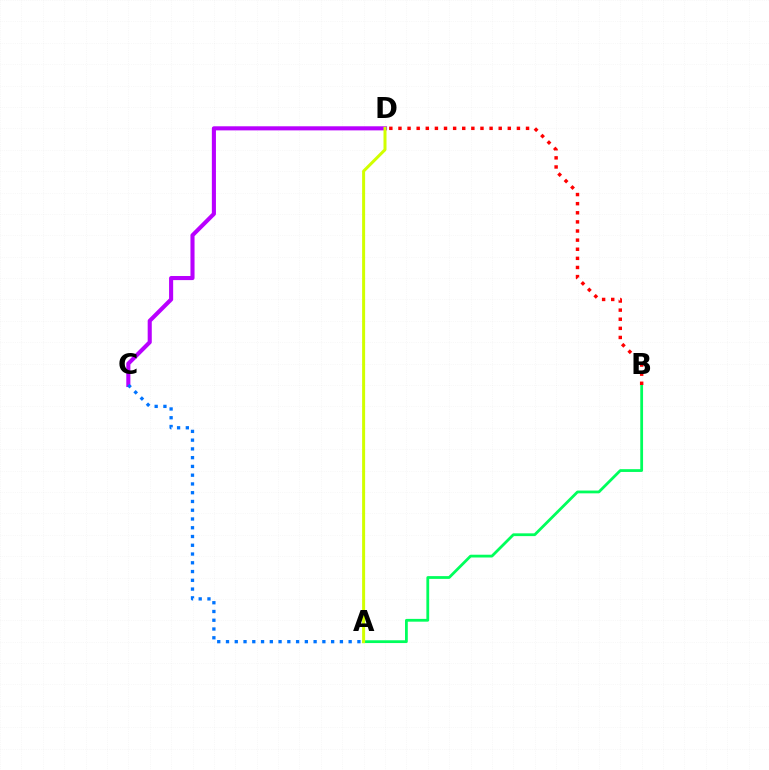{('C', 'D'): [{'color': '#b900ff', 'line_style': 'solid', 'thickness': 2.94}], ('A', 'B'): [{'color': '#00ff5c', 'line_style': 'solid', 'thickness': 2.0}], ('A', 'D'): [{'color': '#d1ff00', 'line_style': 'solid', 'thickness': 2.17}], ('A', 'C'): [{'color': '#0074ff', 'line_style': 'dotted', 'thickness': 2.38}], ('B', 'D'): [{'color': '#ff0000', 'line_style': 'dotted', 'thickness': 2.48}]}